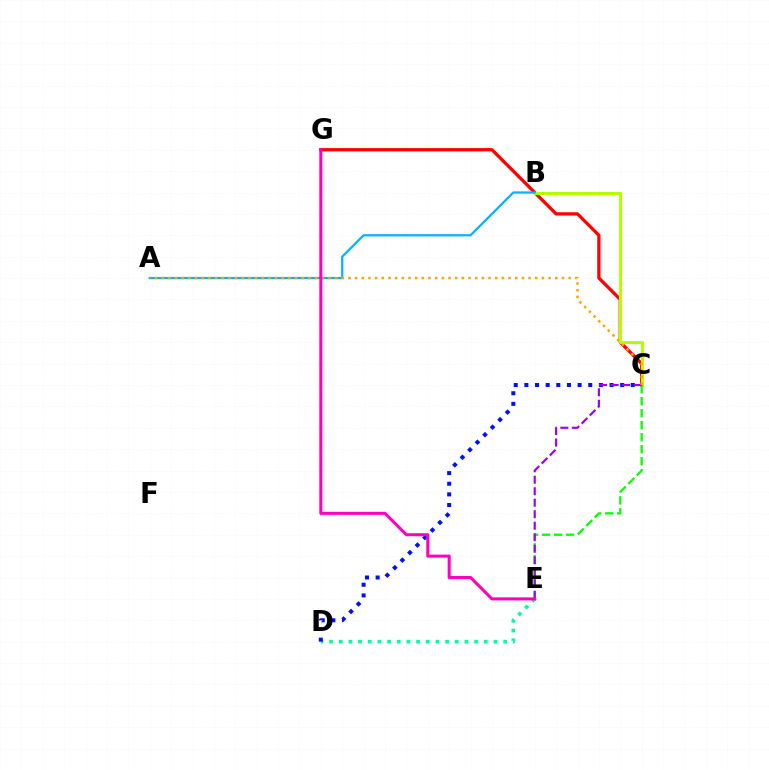{('C', 'G'): [{'color': '#ff0000', 'line_style': 'solid', 'thickness': 2.35}], ('D', 'E'): [{'color': '#00ff9d', 'line_style': 'dotted', 'thickness': 2.63}], ('B', 'C'): [{'color': '#b3ff00', 'line_style': 'solid', 'thickness': 2.19}], ('A', 'B'): [{'color': '#00b5ff', 'line_style': 'solid', 'thickness': 1.61}], ('C', 'D'): [{'color': '#0010ff', 'line_style': 'dotted', 'thickness': 2.89}], ('C', 'E'): [{'color': '#08ff00', 'line_style': 'dashed', 'thickness': 1.63}, {'color': '#9b00ff', 'line_style': 'dashed', 'thickness': 1.56}], ('A', 'C'): [{'color': '#ffa500', 'line_style': 'dotted', 'thickness': 1.81}], ('E', 'G'): [{'color': '#ff00bd', 'line_style': 'solid', 'thickness': 2.19}]}